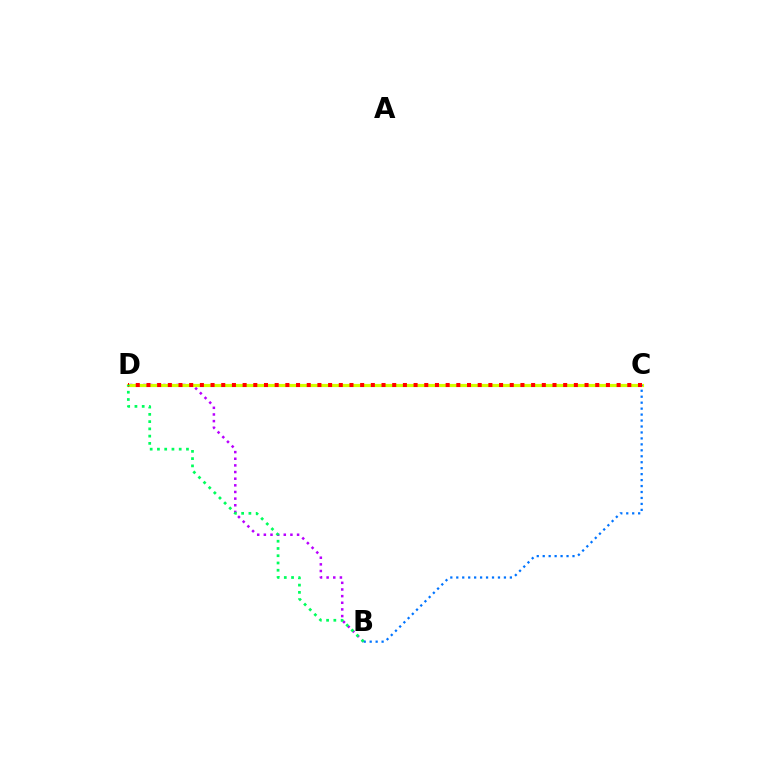{('B', 'D'): [{'color': '#b900ff', 'line_style': 'dotted', 'thickness': 1.81}, {'color': '#00ff5c', 'line_style': 'dotted', 'thickness': 1.97}], ('C', 'D'): [{'color': '#d1ff00', 'line_style': 'solid', 'thickness': 2.29}, {'color': '#ff0000', 'line_style': 'dotted', 'thickness': 2.9}], ('B', 'C'): [{'color': '#0074ff', 'line_style': 'dotted', 'thickness': 1.62}]}